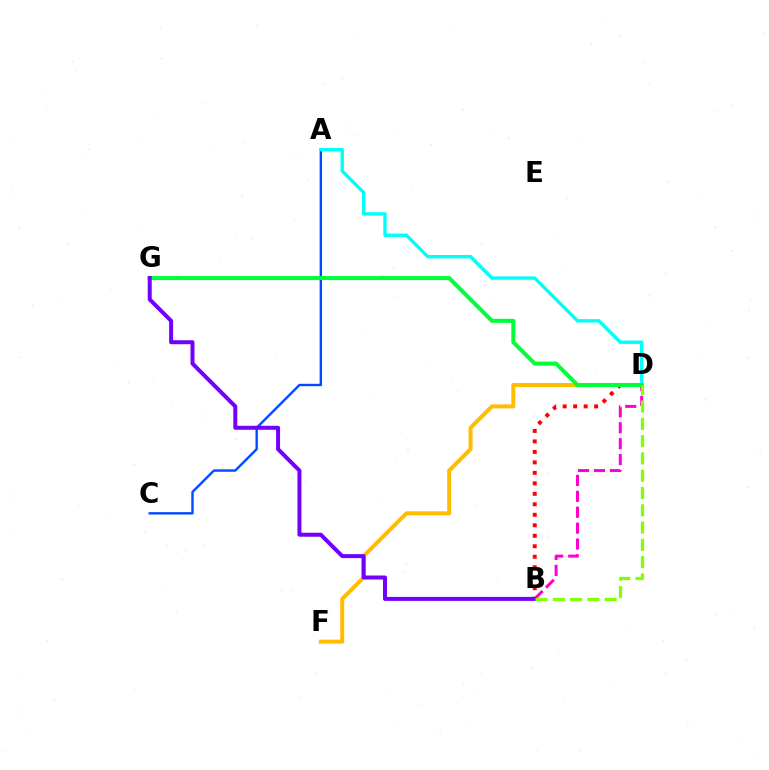{('B', 'D'): [{'color': '#ff0000', 'line_style': 'dotted', 'thickness': 2.85}, {'color': '#ff00cf', 'line_style': 'dashed', 'thickness': 2.16}, {'color': '#84ff00', 'line_style': 'dashed', 'thickness': 2.35}], ('A', 'C'): [{'color': '#004bff', 'line_style': 'solid', 'thickness': 1.73}], ('D', 'F'): [{'color': '#ffbd00', 'line_style': 'solid', 'thickness': 2.89}], ('A', 'D'): [{'color': '#00fff6', 'line_style': 'solid', 'thickness': 2.45}], ('D', 'G'): [{'color': '#00ff39', 'line_style': 'solid', 'thickness': 2.89}], ('B', 'G'): [{'color': '#7200ff', 'line_style': 'solid', 'thickness': 2.88}]}